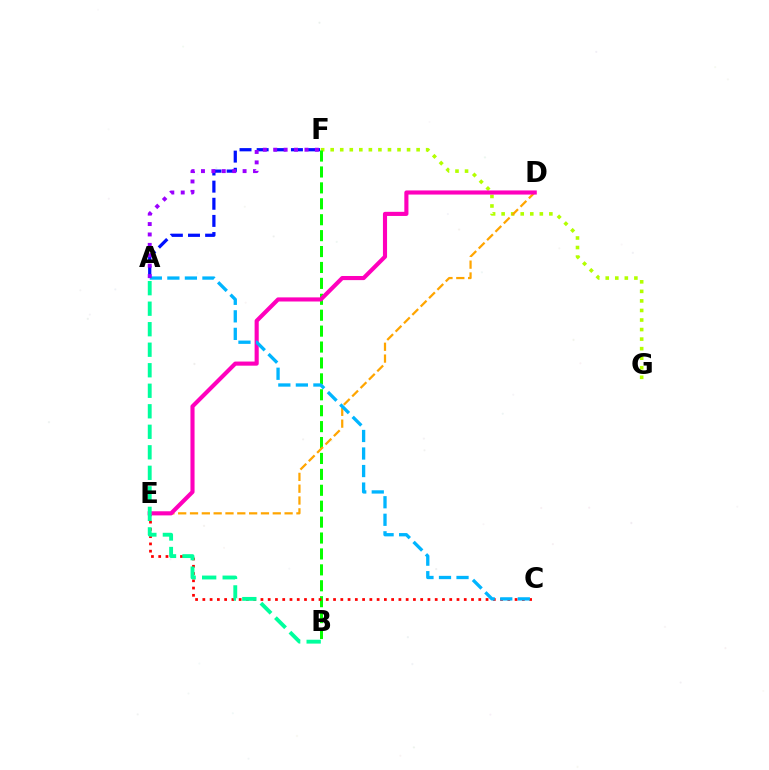{('F', 'G'): [{'color': '#b3ff00', 'line_style': 'dotted', 'thickness': 2.59}], ('B', 'F'): [{'color': '#08ff00', 'line_style': 'dashed', 'thickness': 2.16}], ('C', 'E'): [{'color': '#ff0000', 'line_style': 'dotted', 'thickness': 1.97}], ('D', 'E'): [{'color': '#ffa500', 'line_style': 'dashed', 'thickness': 1.61}, {'color': '#ff00bd', 'line_style': 'solid', 'thickness': 2.97}], ('A', 'F'): [{'color': '#0010ff', 'line_style': 'dashed', 'thickness': 2.33}, {'color': '#9b00ff', 'line_style': 'dotted', 'thickness': 2.83}], ('A', 'B'): [{'color': '#00ff9d', 'line_style': 'dashed', 'thickness': 2.79}], ('A', 'C'): [{'color': '#00b5ff', 'line_style': 'dashed', 'thickness': 2.38}]}